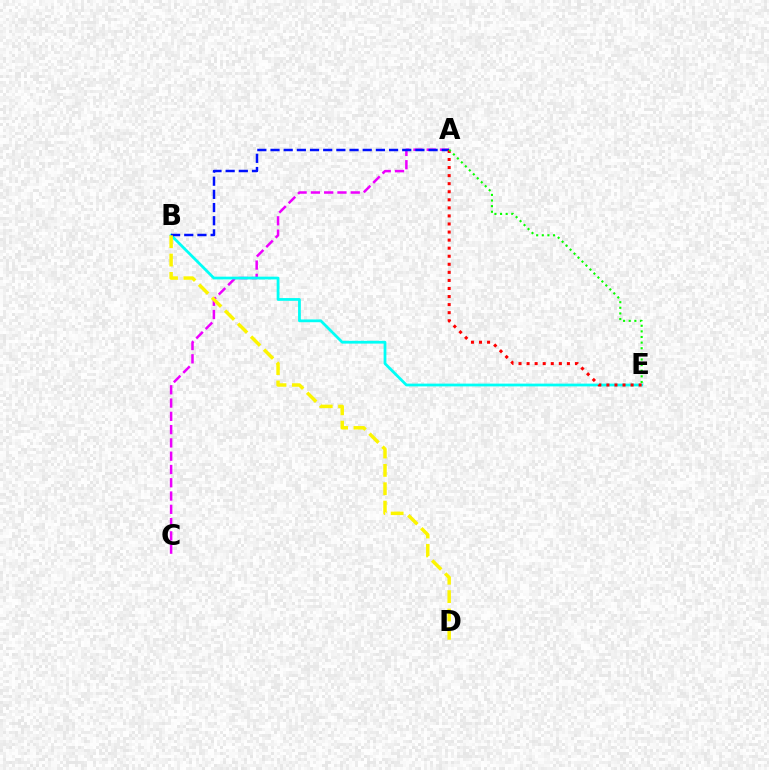{('A', 'C'): [{'color': '#ee00ff', 'line_style': 'dashed', 'thickness': 1.8}], ('B', 'E'): [{'color': '#00fff6', 'line_style': 'solid', 'thickness': 1.99}], ('A', 'B'): [{'color': '#0010ff', 'line_style': 'dashed', 'thickness': 1.79}], ('A', 'E'): [{'color': '#ff0000', 'line_style': 'dotted', 'thickness': 2.19}, {'color': '#08ff00', 'line_style': 'dotted', 'thickness': 1.53}], ('B', 'D'): [{'color': '#fcf500', 'line_style': 'dashed', 'thickness': 2.5}]}